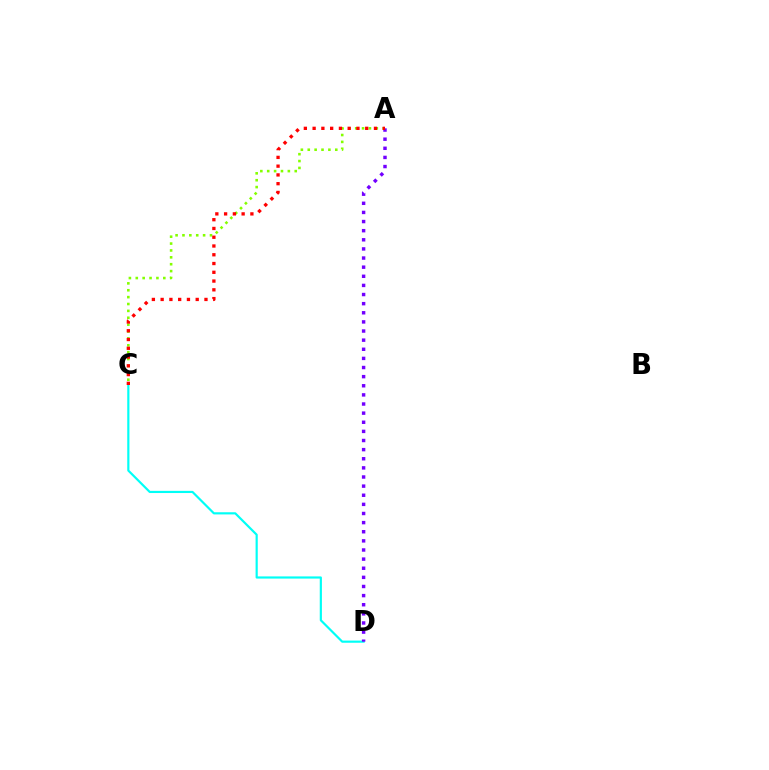{('C', 'D'): [{'color': '#00fff6', 'line_style': 'solid', 'thickness': 1.57}], ('A', 'C'): [{'color': '#84ff00', 'line_style': 'dotted', 'thickness': 1.87}, {'color': '#ff0000', 'line_style': 'dotted', 'thickness': 2.38}], ('A', 'D'): [{'color': '#7200ff', 'line_style': 'dotted', 'thickness': 2.48}]}